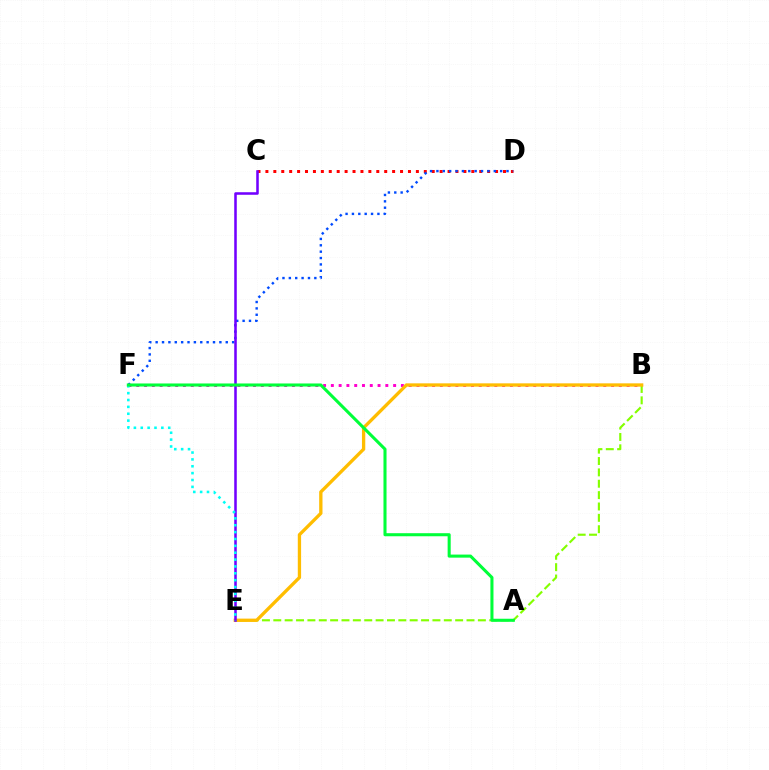{('B', 'E'): [{'color': '#84ff00', 'line_style': 'dashed', 'thickness': 1.54}, {'color': '#ffbd00', 'line_style': 'solid', 'thickness': 2.39}], ('C', 'D'): [{'color': '#ff0000', 'line_style': 'dotted', 'thickness': 2.15}], ('B', 'F'): [{'color': '#ff00cf', 'line_style': 'dotted', 'thickness': 2.11}], ('D', 'F'): [{'color': '#004bff', 'line_style': 'dotted', 'thickness': 1.73}], ('C', 'E'): [{'color': '#7200ff', 'line_style': 'solid', 'thickness': 1.83}], ('E', 'F'): [{'color': '#00fff6', 'line_style': 'dotted', 'thickness': 1.86}], ('A', 'F'): [{'color': '#00ff39', 'line_style': 'solid', 'thickness': 2.21}]}